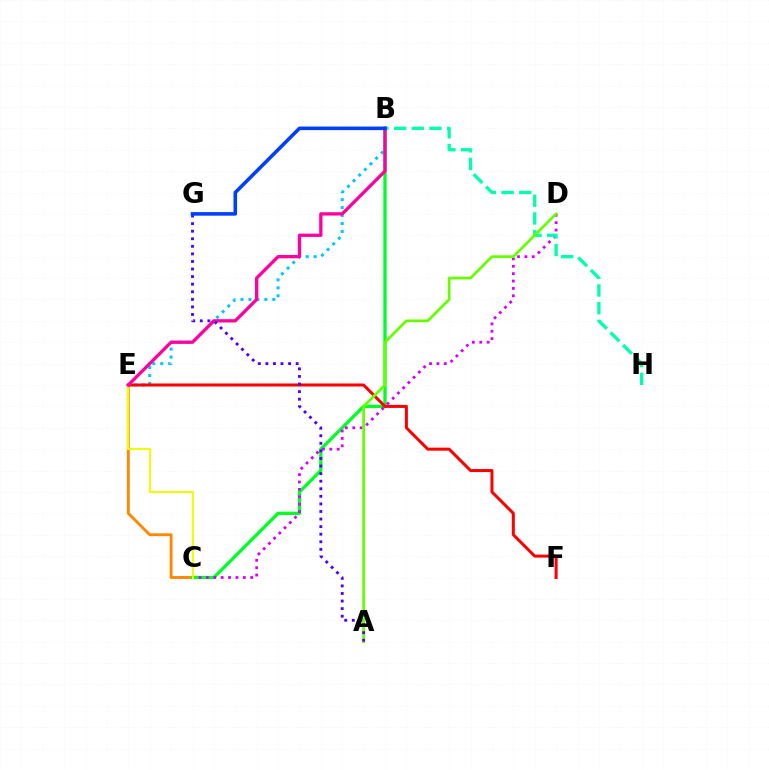{('C', 'E'): [{'color': '#ff8800', 'line_style': 'solid', 'thickness': 2.08}, {'color': '#eeff00', 'line_style': 'solid', 'thickness': 1.51}], ('B', 'E'): [{'color': '#00c7ff', 'line_style': 'dotted', 'thickness': 2.16}, {'color': '#ff00a0', 'line_style': 'solid', 'thickness': 2.38}], ('B', 'C'): [{'color': '#00ff27', 'line_style': 'solid', 'thickness': 2.39}], ('E', 'F'): [{'color': '#ff0000', 'line_style': 'solid', 'thickness': 2.18}], ('C', 'D'): [{'color': '#d600ff', 'line_style': 'dotted', 'thickness': 2.01}], ('B', 'H'): [{'color': '#00ffaf', 'line_style': 'dashed', 'thickness': 2.4}], ('A', 'D'): [{'color': '#66ff00', 'line_style': 'solid', 'thickness': 1.98}], ('A', 'G'): [{'color': '#4f00ff', 'line_style': 'dotted', 'thickness': 2.06}], ('B', 'G'): [{'color': '#003fff', 'line_style': 'solid', 'thickness': 2.57}]}